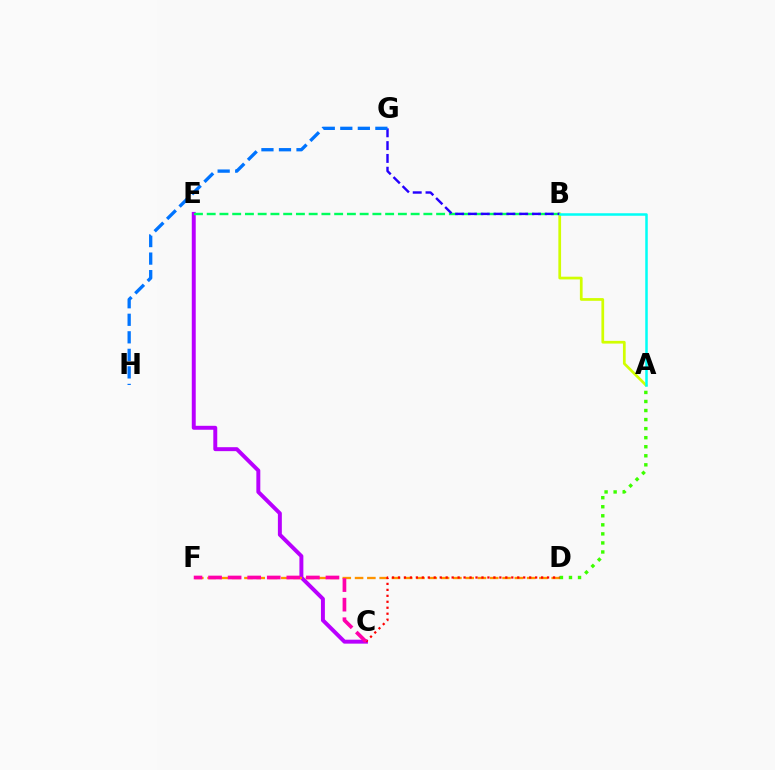{('C', 'E'): [{'color': '#b900ff', 'line_style': 'solid', 'thickness': 2.84}], ('B', 'E'): [{'color': '#00ff5c', 'line_style': 'dashed', 'thickness': 1.73}], ('D', 'F'): [{'color': '#ff9400', 'line_style': 'dashed', 'thickness': 1.67}], ('A', 'B'): [{'color': '#d1ff00', 'line_style': 'solid', 'thickness': 1.96}, {'color': '#00fff6', 'line_style': 'solid', 'thickness': 1.81}], ('B', 'G'): [{'color': '#2500ff', 'line_style': 'dashed', 'thickness': 1.74}], ('C', 'D'): [{'color': '#ff0000', 'line_style': 'dotted', 'thickness': 1.62}], ('G', 'H'): [{'color': '#0074ff', 'line_style': 'dashed', 'thickness': 2.38}], ('C', 'F'): [{'color': '#ff00ac', 'line_style': 'dashed', 'thickness': 2.66}], ('A', 'D'): [{'color': '#3dff00', 'line_style': 'dotted', 'thickness': 2.46}]}